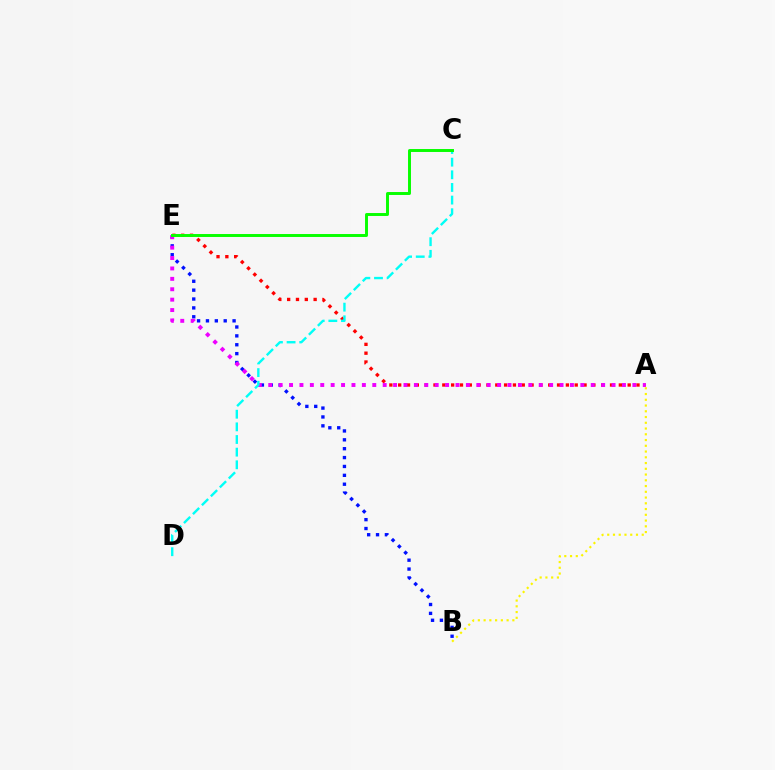{('A', 'E'): [{'color': '#ff0000', 'line_style': 'dotted', 'thickness': 2.4}, {'color': '#ee00ff', 'line_style': 'dotted', 'thickness': 2.83}], ('B', 'E'): [{'color': '#0010ff', 'line_style': 'dotted', 'thickness': 2.41}], ('C', 'D'): [{'color': '#00fff6', 'line_style': 'dashed', 'thickness': 1.72}], ('A', 'B'): [{'color': '#fcf500', 'line_style': 'dotted', 'thickness': 1.56}], ('C', 'E'): [{'color': '#08ff00', 'line_style': 'solid', 'thickness': 2.12}]}